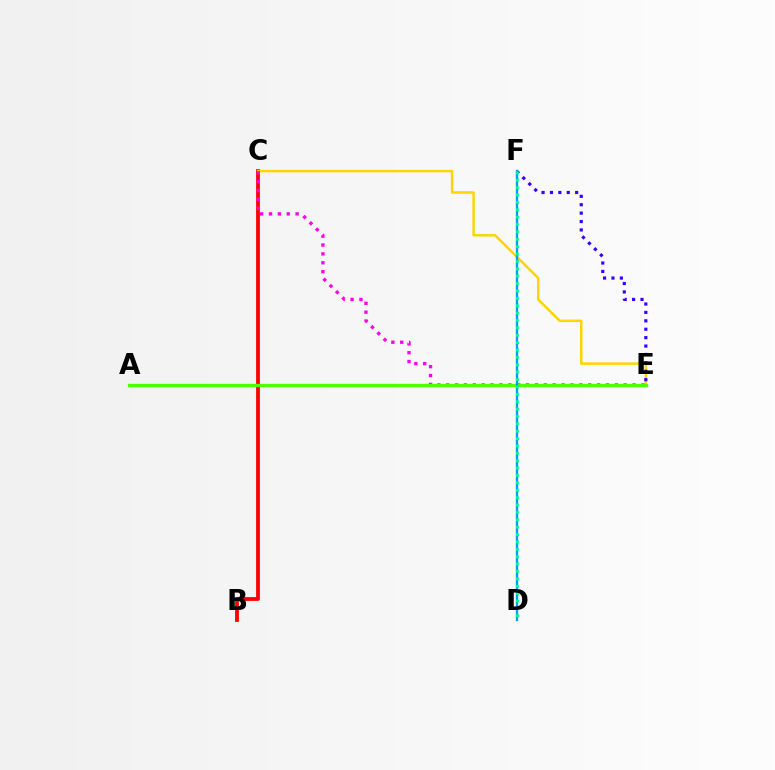{('B', 'C'): [{'color': '#ff0000', 'line_style': 'solid', 'thickness': 2.73}], ('C', 'E'): [{'color': '#ffd500', 'line_style': 'solid', 'thickness': 1.78}, {'color': '#ff00ed', 'line_style': 'dotted', 'thickness': 2.41}], ('E', 'F'): [{'color': '#3700ff', 'line_style': 'dotted', 'thickness': 2.28}], ('A', 'E'): [{'color': '#4fff00', 'line_style': 'solid', 'thickness': 2.39}], ('D', 'F'): [{'color': '#009eff', 'line_style': 'solid', 'thickness': 1.68}, {'color': '#00ff86', 'line_style': 'dotted', 'thickness': 2.01}]}